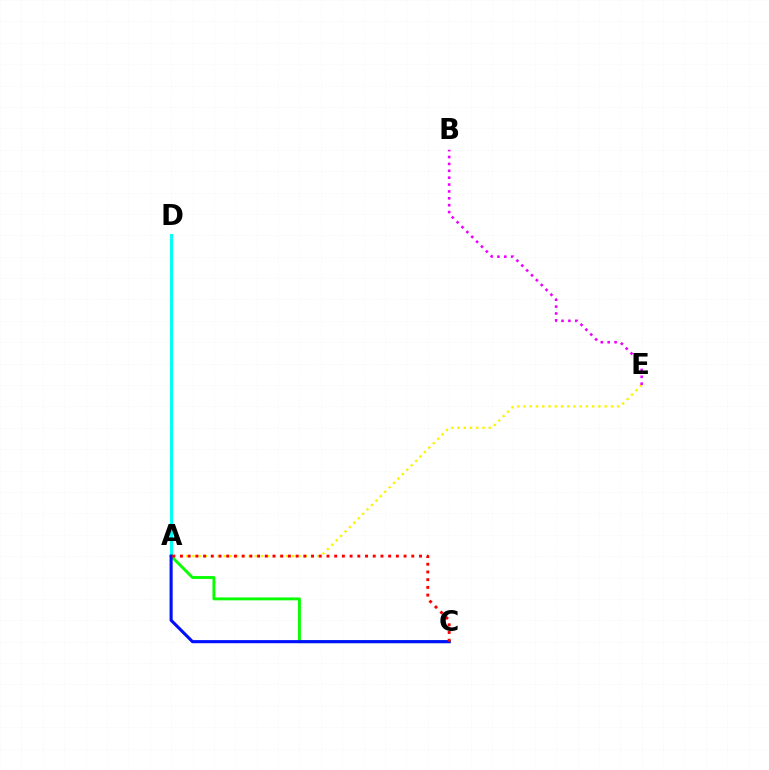{('A', 'E'): [{'color': '#fcf500', 'line_style': 'dotted', 'thickness': 1.7}], ('A', 'D'): [{'color': '#00fff6', 'line_style': 'solid', 'thickness': 2.11}], ('A', 'C'): [{'color': '#08ff00', 'line_style': 'solid', 'thickness': 2.07}, {'color': '#0010ff', 'line_style': 'solid', 'thickness': 2.24}, {'color': '#ff0000', 'line_style': 'dotted', 'thickness': 2.1}], ('B', 'E'): [{'color': '#ee00ff', 'line_style': 'dotted', 'thickness': 1.87}]}